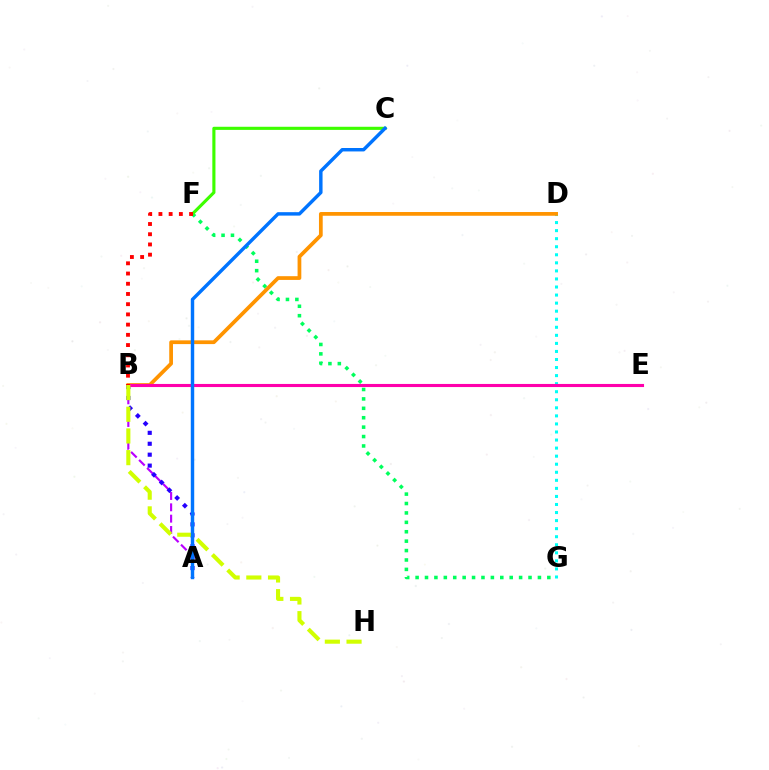{('A', 'B'): [{'color': '#b900ff', 'line_style': 'dashed', 'thickness': 1.54}, {'color': '#2500ff', 'line_style': 'dotted', 'thickness': 2.97}], ('D', 'G'): [{'color': '#00fff6', 'line_style': 'dotted', 'thickness': 2.19}], ('F', 'G'): [{'color': '#00ff5c', 'line_style': 'dotted', 'thickness': 2.56}], ('B', 'D'): [{'color': '#ff9400', 'line_style': 'solid', 'thickness': 2.69}], ('C', 'F'): [{'color': '#3dff00', 'line_style': 'solid', 'thickness': 2.25}], ('B', 'E'): [{'color': '#ff00ac', 'line_style': 'solid', 'thickness': 2.23}], ('B', 'H'): [{'color': '#d1ff00', 'line_style': 'dashed', 'thickness': 2.95}], ('B', 'F'): [{'color': '#ff0000', 'line_style': 'dotted', 'thickness': 2.78}], ('A', 'C'): [{'color': '#0074ff', 'line_style': 'solid', 'thickness': 2.47}]}